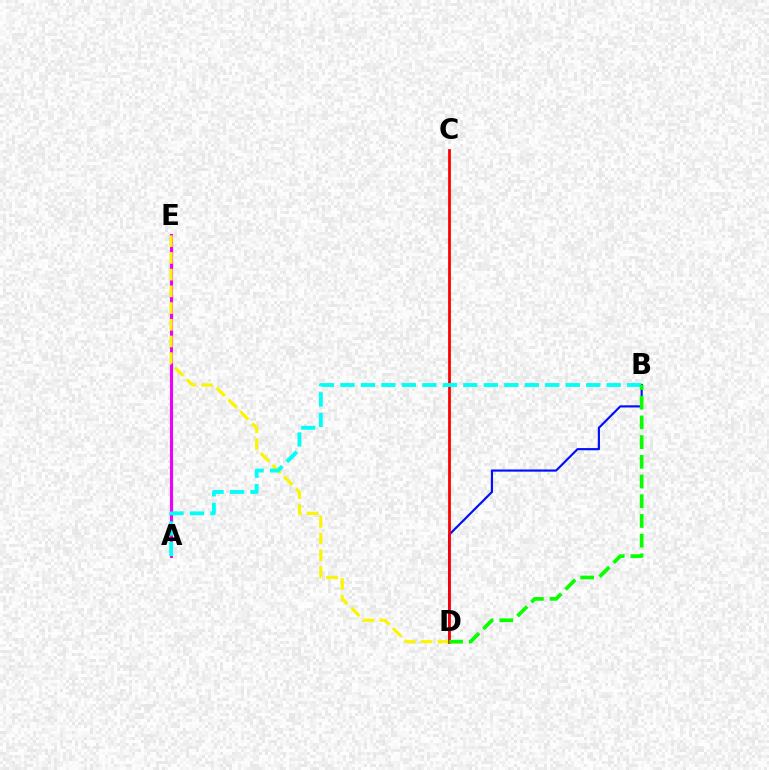{('A', 'E'): [{'color': '#ee00ff', 'line_style': 'solid', 'thickness': 2.23}], ('B', 'D'): [{'color': '#0010ff', 'line_style': 'solid', 'thickness': 1.56}, {'color': '#08ff00', 'line_style': 'dashed', 'thickness': 2.68}], ('D', 'E'): [{'color': '#fcf500', 'line_style': 'dashed', 'thickness': 2.27}], ('C', 'D'): [{'color': '#ff0000', 'line_style': 'solid', 'thickness': 1.99}], ('A', 'B'): [{'color': '#00fff6', 'line_style': 'dashed', 'thickness': 2.78}]}